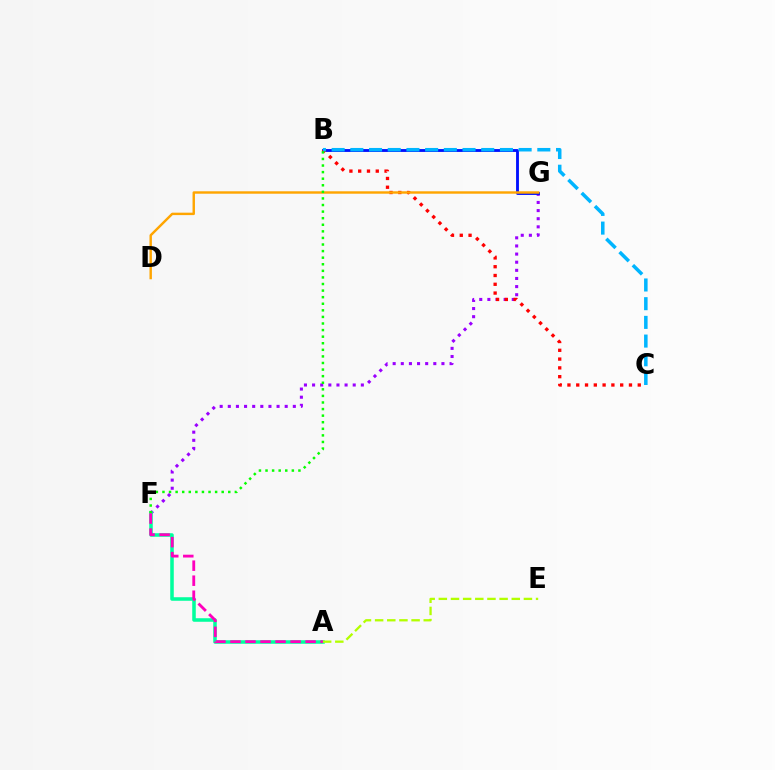{('F', 'G'): [{'color': '#9b00ff', 'line_style': 'dotted', 'thickness': 2.21}], ('B', 'G'): [{'color': '#0010ff', 'line_style': 'solid', 'thickness': 2.06}], ('B', 'C'): [{'color': '#ff0000', 'line_style': 'dotted', 'thickness': 2.39}, {'color': '#00b5ff', 'line_style': 'dashed', 'thickness': 2.54}], ('D', 'G'): [{'color': '#ffa500', 'line_style': 'solid', 'thickness': 1.74}], ('A', 'F'): [{'color': '#00ff9d', 'line_style': 'solid', 'thickness': 2.55}, {'color': '#ff00bd', 'line_style': 'dashed', 'thickness': 2.04}], ('B', 'F'): [{'color': '#08ff00', 'line_style': 'dotted', 'thickness': 1.79}], ('A', 'E'): [{'color': '#b3ff00', 'line_style': 'dashed', 'thickness': 1.65}]}